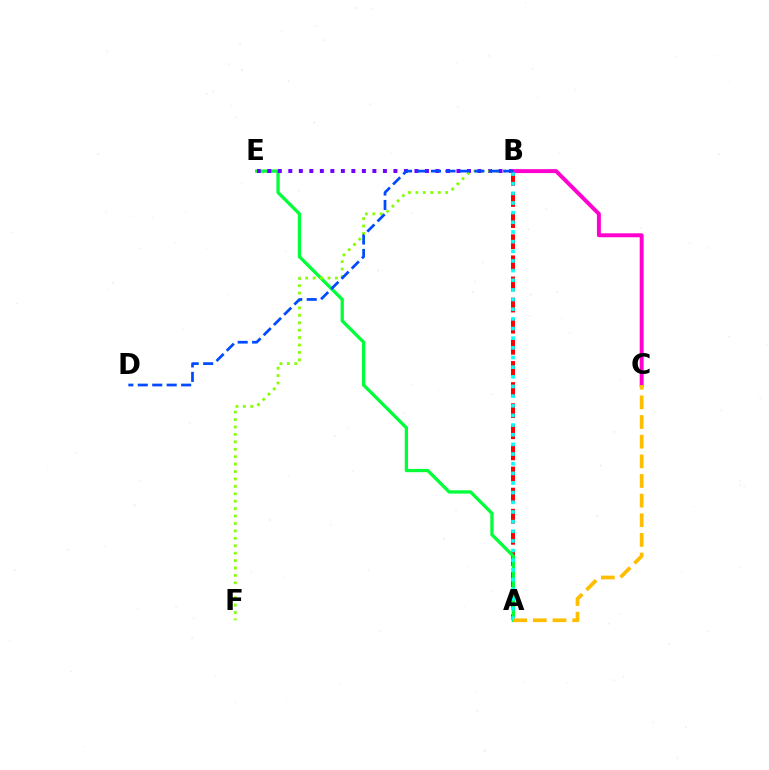{('A', 'B'): [{'color': '#ff0000', 'line_style': 'dashed', 'thickness': 2.87}, {'color': '#00fff6', 'line_style': 'dotted', 'thickness': 2.62}], ('A', 'E'): [{'color': '#00ff39', 'line_style': 'solid', 'thickness': 2.37}], ('B', 'E'): [{'color': '#7200ff', 'line_style': 'dotted', 'thickness': 2.86}], ('B', 'F'): [{'color': '#84ff00', 'line_style': 'dotted', 'thickness': 2.02}], ('B', 'C'): [{'color': '#ff00cf', 'line_style': 'solid', 'thickness': 2.84}], ('A', 'C'): [{'color': '#ffbd00', 'line_style': 'dashed', 'thickness': 2.67}], ('B', 'D'): [{'color': '#004bff', 'line_style': 'dashed', 'thickness': 1.96}]}